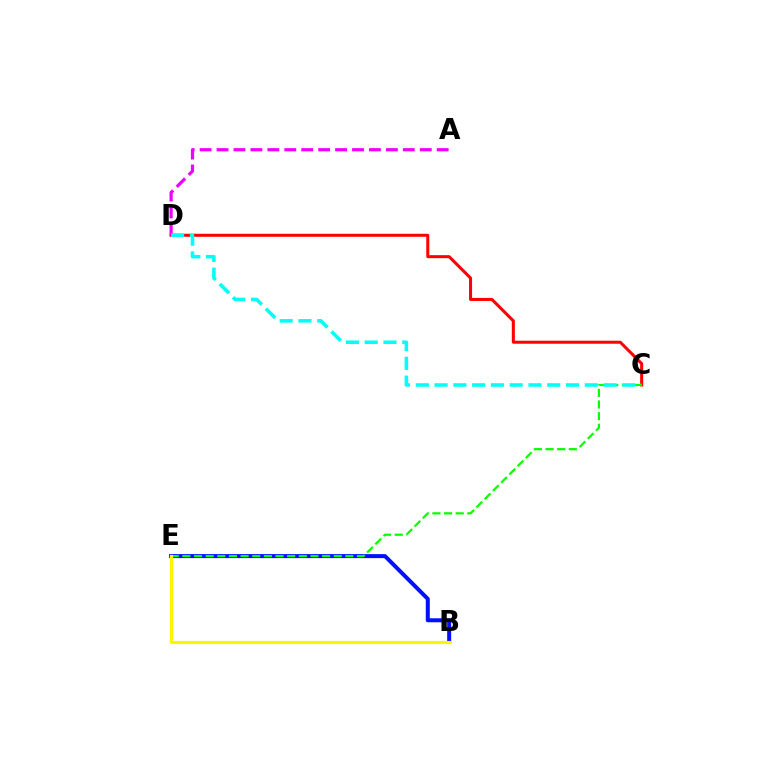{('B', 'E'): [{'color': '#0010ff', 'line_style': 'solid', 'thickness': 2.88}, {'color': '#fcf500', 'line_style': 'solid', 'thickness': 2.29}], ('C', 'D'): [{'color': '#ff0000', 'line_style': 'solid', 'thickness': 2.18}, {'color': '#00fff6', 'line_style': 'dashed', 'thickness': 2.55}], ('C', 'E'): [{'color': '#08ff00', 'line_style': 'dashed', 'thickness': 1.58}], ('A', 'D'): [{'color': '#ee00ff', 'line_style': 'dashed', 'thickness': 2.3}]}